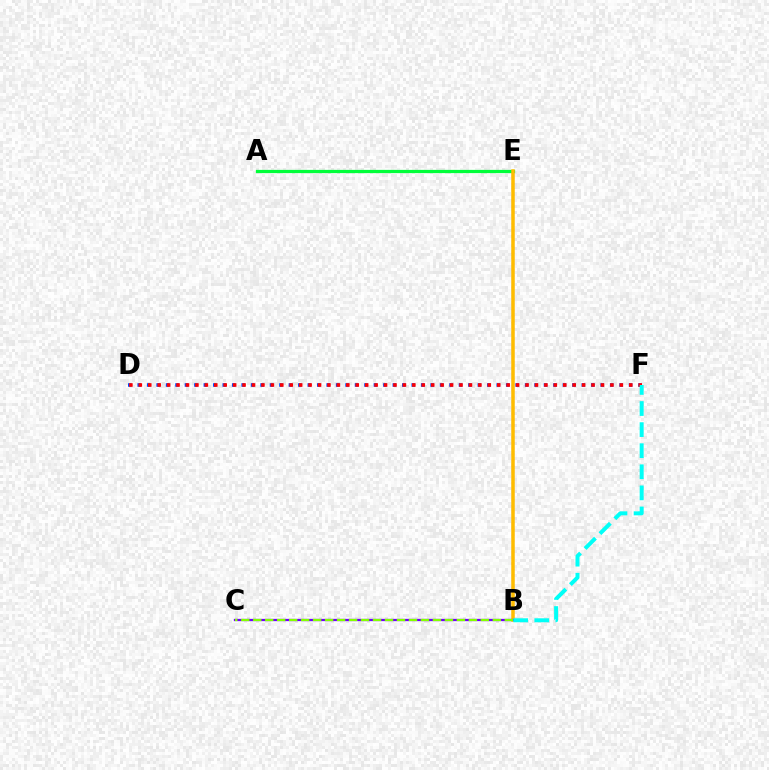{('A', 'E'): [{'color': '#00ff39', 'line_style': 'solid', 'thickness': 2.33}], ('B', 'E'): [{'color': '#ff00cf', 'line_style': 'dotted', 'thickness': 1.56}, {'color': '#ffbd00', 'line_style': 'solid', 'thickness': 2.52}], ('D', 'F'): [{'color': '#004bff', 'line_style': 'dotted', 'thickness': 2.57}, {'color': '#ff0000', 'line_style': 'dotted', 'thickness': 2.56}], ('B', 'C'): [{'color': '#7200ff', 'line_style': 'solid', 'thickness': 1.63}, {'color': '#84ff00', 'line_style': 'dashed', 'thickness': 1.63}], ('B', 'F'): [{'color': '#00fff6', 'line_style': 'dashed', 'thickness': 2.86}]}